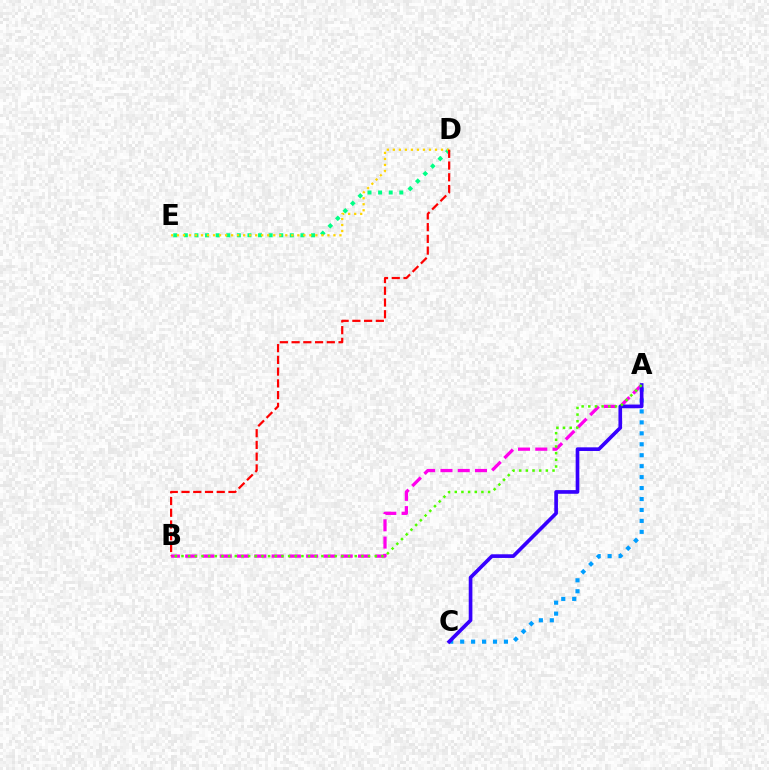{('A', 'B'): [{'color': '#ff00ed', 'line_style': 'dashed', 'thickness': 2.35}, {'color': '#4fff00', 'line_style': 'dotted', 'thickness': 1.81}], ('A', 'C'): [{'color': '#009eff', 'line_style': 'dotted', 'thickness': 2.97}, {'color': '#3700ff', 'line_style': 'solid', 'thickness': 2.64}], ('D', 'E'): [{'color': '#00ff86', 'line_style': 'dotted', 'thickness': 2.88}, {'color': '#ffd500', 'line_style': 'dotted', 'thickness': 1.64}], ('B', 'D'): [{'color': '#ff0000', 'line_style': 'dashed', 'thickness': 1.59}]}